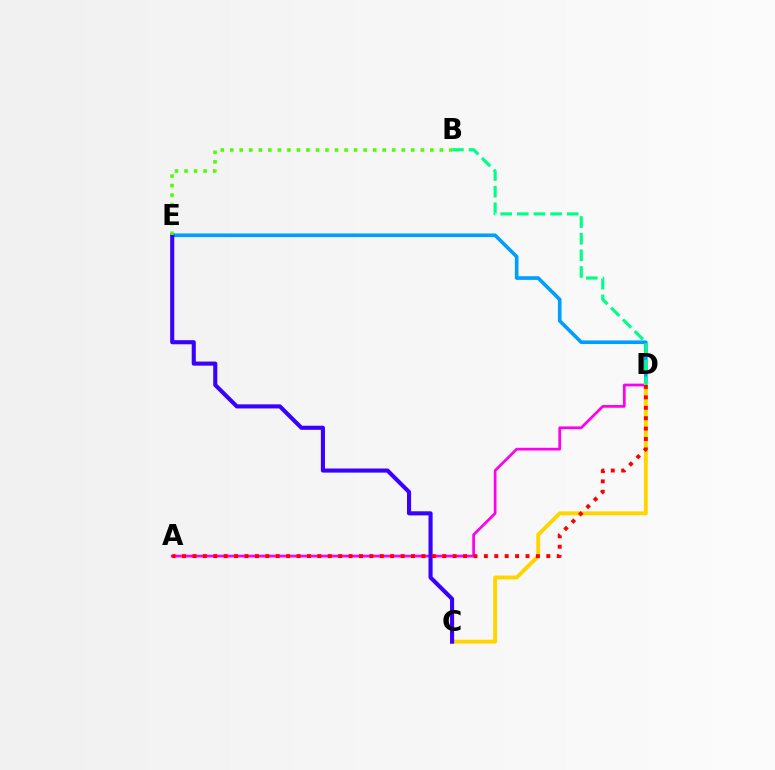{('A', 'D'): [{'color': '#ff00ed', 'line_style': 'solid', 'thickness': 1.97}, {'color': '#ff0000', 'line_style': 'dotted', 'thickness': 2.83}], ('D', 'E'): [{'color': '#009eff', 'line_style': 'solid', 'thickness': 2.62}], ('C', 'D'): [{'color': '#ffd500', 'line_style': 'solid', 'thickness': 2.81}], ('B', 'D'): [{'color': '#00ff86', 'line_style': 'dashed', 'thickness': 2.26}], ('C', 'E'): [{'color': '#3700ff', 'line_style': 'solid', 'thickness': 2.94}], ('B', 'E'): [{'color': '#4fff00', 'line_style': 'dotted', 'thickness': 2.59}]}